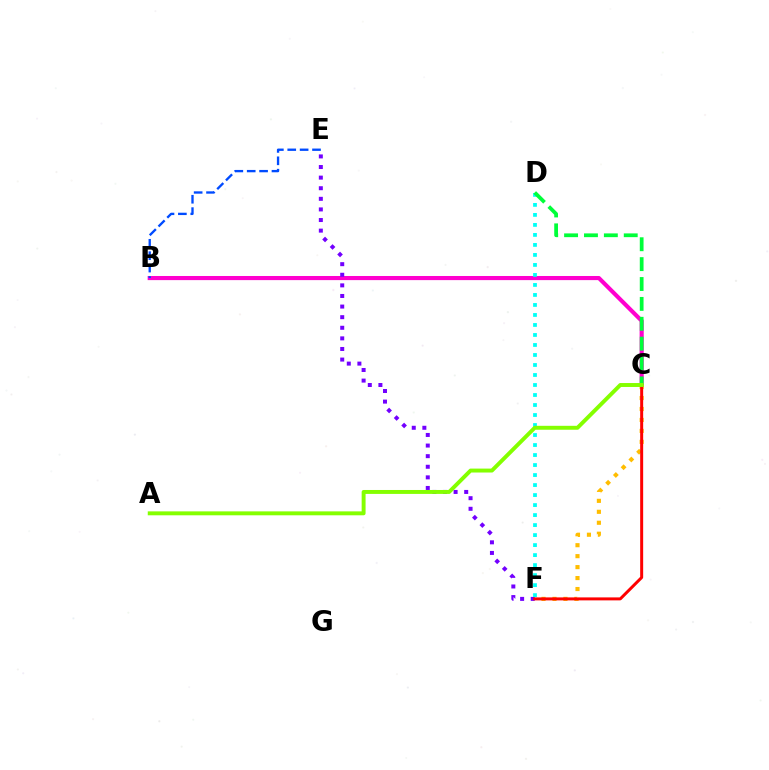{('B', 'C'): [{'color': '#ff00cf', 'line_style': 'solid', 'thickness': 2.97}], ('C', 'F'): [{'color': '#ffbd00', 'line_style': 'dotted', 'thickness': 2.98}, {'color': '#ff0000', 'line_style': 'solid', 'thickness': 2.15}], ('E', 'F'): [{'color': '#7200ff', 'line_style': 'dotted', 'thickness': 2.88}], ('D', 'F'): [{'color': '#00fff6', 'line_style': 'dotted', 'thickness': 2.72}], ('C', 'D'): [{'color': '#00ff39', 'line_style': 'dashed', 'thickness': 2.7}], ('A', 'C'): [{'color': '#84ff00', 'line_style': 'solid', 'thickness': 2.83}], ('B', 'E'): [{'color': '#004bff', 'line_style': 'dashed', 'thickness': 1.68}]}